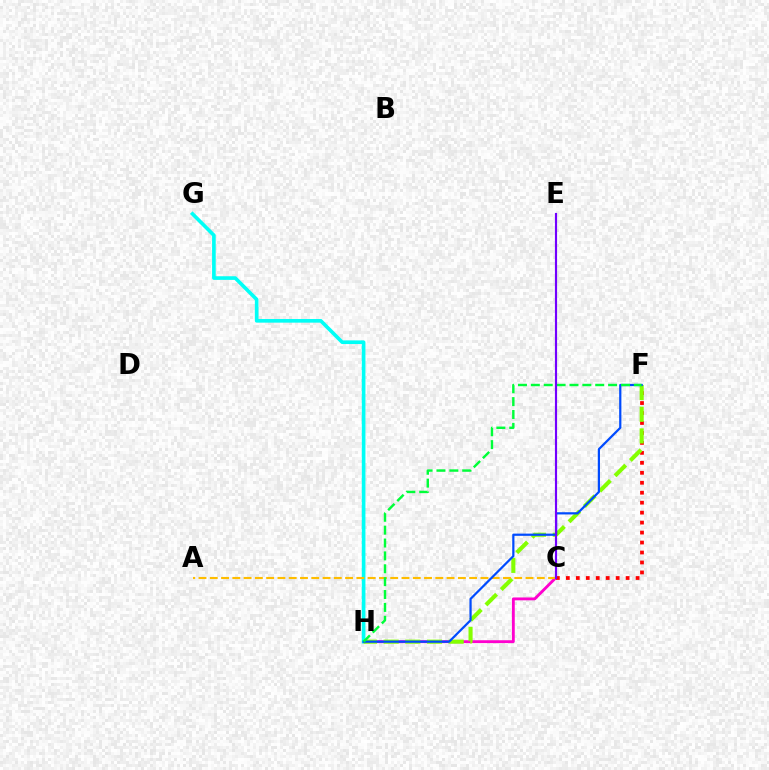{('C', 'H'): [{'color': '#ff00cf', 'line_style': 'solid', 'thickness': 2.06}], ('C', 'F'): [{'color': '#ff0000', 'line_style': 'dotted', 'thickness': 2.71}], ('G', 'H'): [{'color': '#00fff6', 'line_style': 'solid', 'thickness': 2.62}], ('F', 'H'): [{'color': '#84ff00', 'line_style': 'dashed', 'thickness': 2.95}, {'color': '#004bff', 'line_style': 'solid', 'thickness': 1.6}, {'color': '#00ff39', 'line_style': 'dashed', 'thickness': 1.75}], ('A', 'C'): [{'color': '#ffbd00', 'line_style': 'dashed', 'thickness': 1.53}], ('C', 'E'): [{'color': '#7200ff', 'line_style': 'solid', 'thickness': 1.55}]}